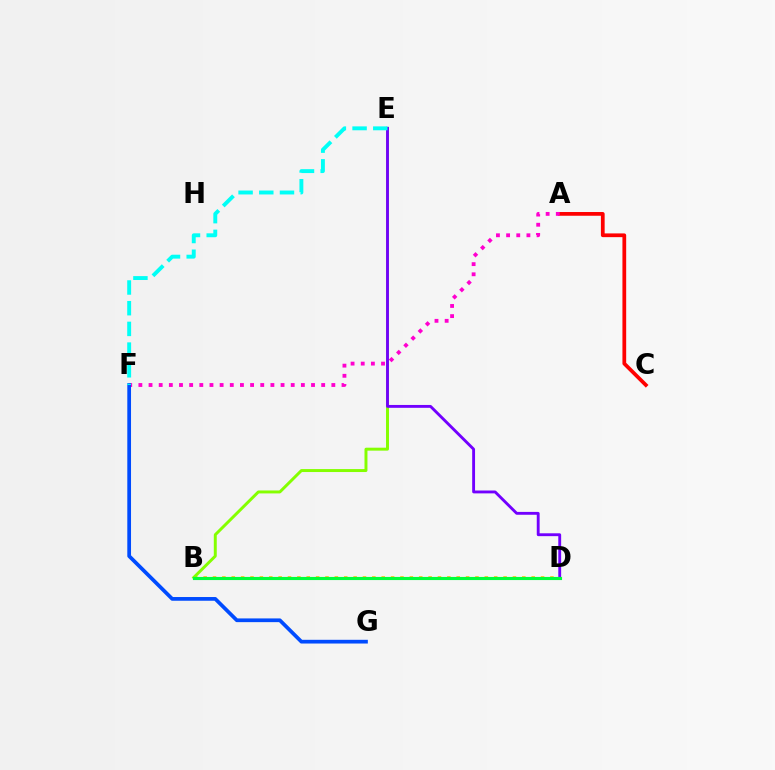{('B', 'D'): [{'color': '#ffbd00', 'line_style': 'dotted', 'thickness': 2.55}, {'color': '#00ff39', 'line_style': 'solid', 'thickness': 2.25}], ('B', 'E'): [{'color': '#84ff00', 'line_style': 'solid', 'thickness': 2.13}], ('A', 'C'): [{'color': '#ff0000', 'line_style': 'solid', 'thickness': 2.69}], ('D', 'E'): [{'color': '#7200ff', 'line_style': 'solid', 'thickness': 2.06}], ('A', 'F'): [{'color': '#ff00cf', 'line_style': 'dotted', 'thickness': 2.76}], ('F', 'G'): [{'color': '#004bff', 'line_style': 'solid', 'thickness': 2.68}], ('E', 'F'): [{'color': '#00fff6', 'line_style': 'dashed', 'thickness': 2.81}]}